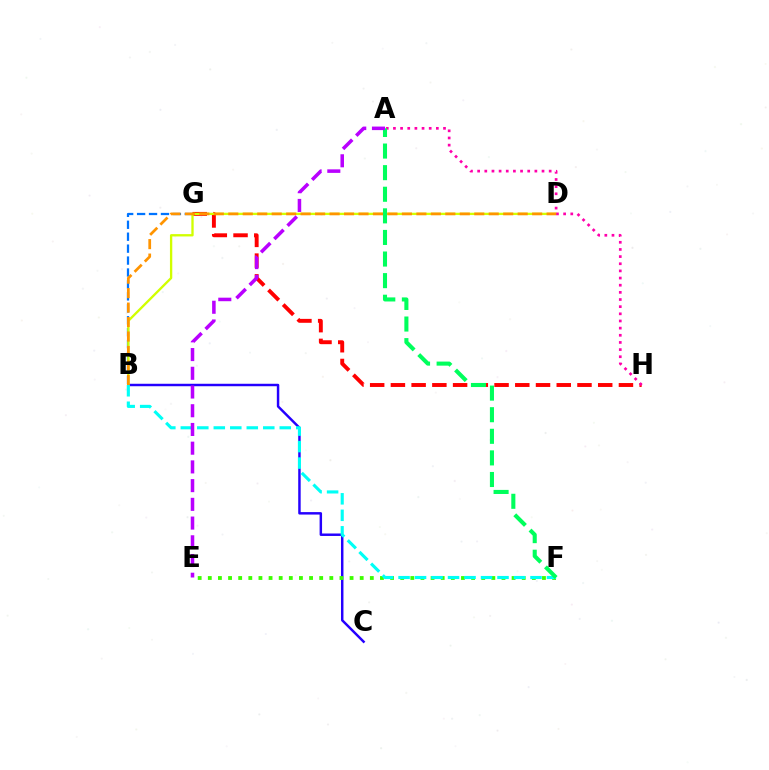{('B', 'C'): [{'color': '#2500ff', 'line_style': 'solid', 'thickness': 1.77}], ('B', 'G'): [{'color': '#0074ff', 'line_style': 'dashed', 'thickness': 1.62}], ('G', 'H'): [{'color': '#ff0000', 'line_style': 'dashed', 'thickness': 2.82}], ('E', 'F'): [{'color': '#3dff00', 'line_style': 'dotted', 'thickness': 2.75}], ('B', 'D'): [{'color': '#d1ff00', 'line_style': 'solid', 'thickness': 1.68}, {'color': '#ff9400', 'line_style': 'dashed', 'thickness': 1.97}], ('A', 'H'): [{'color': '#ff00ac', 'line_style': 'dotted', 'thickness': 1.94}], ('B', 'F'): [{'color': '#00fff6', 'line_style': 'dashed', 'thickness': 2.24}], ('A', 'F'): [{'color': '#00ff5c', 'line_style': 'dashed', 'thickness': 2.93}], ('A', 'E'): [{'color': '#b900ff', 'line_style': 'dashed', 'thickness': 2.54}]}